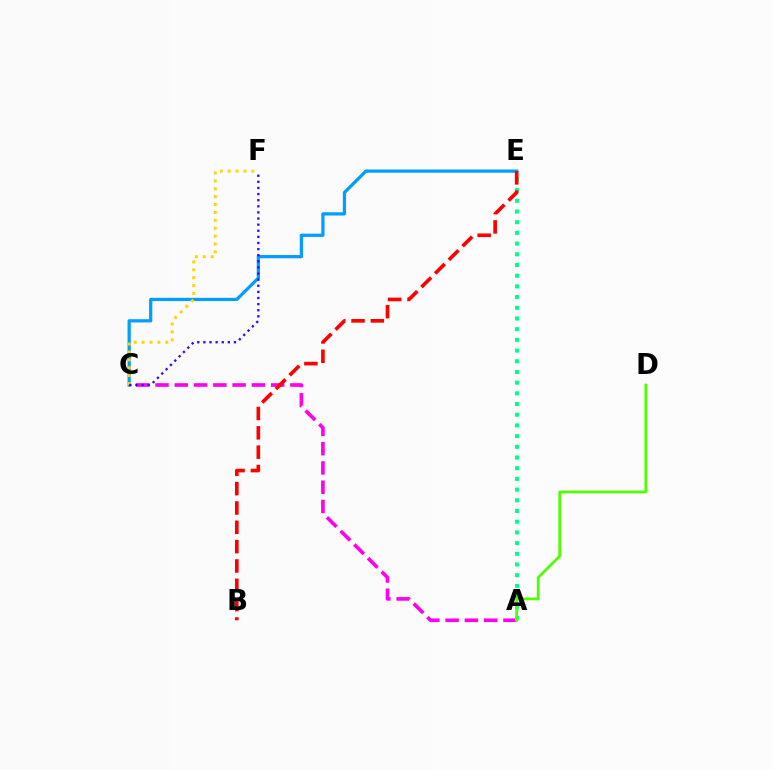{('A', 'C'): [{'color': '#ff00ed', 'line_style': 'dashed', 'thickness': 2.62}], ('C', 'E'): [{'color': '#009eff', 'line_style': 'solid', 'thickness': 2.34}], ('C', 'F'): [{'color': '#ffd500', 'line_style': 'dotted', 'thickness': 2.14}, {'color': '#3700ff', 'line_style': 'dotted', 'thickness': 1.66}], ('A', 'E'): [{'color': '#00ff86', 'line_style': 'dotted', 'thickness': 2.91}], ('A', 'D'): [{'color': '#4fff00', 'line_style': 'solid', 'thickness': 1.99}], ('B', 'E'): [{'color': '#ff0000', 'line_style': 'dashed', 'thickness': 2.63}]}